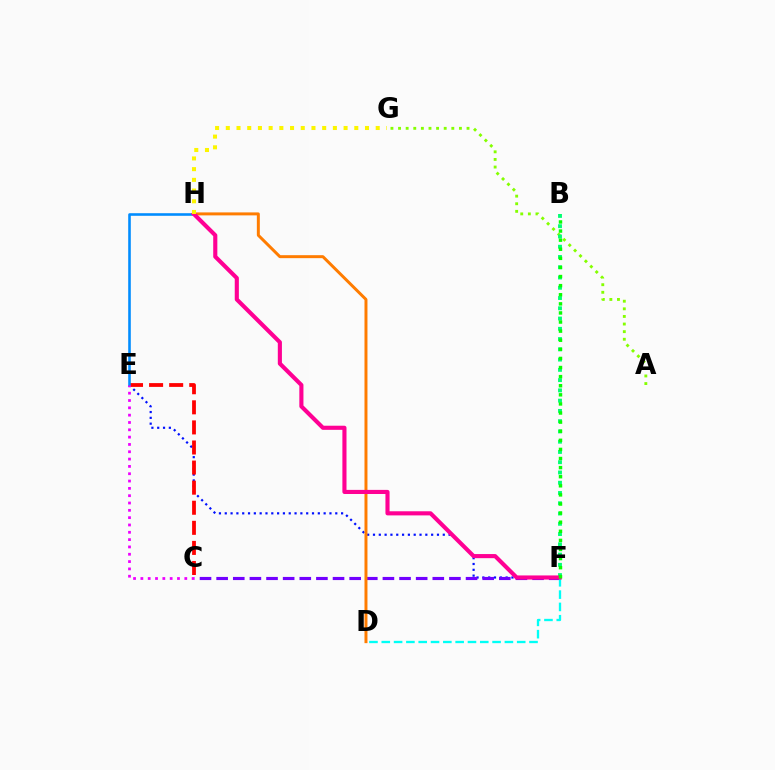{('A', 'G'): [{'color': '#84ff00', 'line_style': 'dotted', 'thickness': 2.07}], ('E', 'F'): [{'color': '#0010ff', 'line_style': 'dotted', 'thickness': 1.58}], ('C', 'E'): [{'color': '#ff0000', 'line_style': 'dashed', 'thickness': 2.73}, {'color': '#ee00ff', 'line_style': 'dotted', 'thickness': 1.99}], ('E', 'H'): [{'color': '#008cff', 'line_style': 'solid', 'thickness': 1.87}], ('C', 'F'): [{'color': '#7200ff', 'line_style': 'dashed', 'thickness': 2.26}], ('D', 'F'): [{'color': '#00fff6', 'line_style': 'dashed', 'thickness': 1.67}], ('B', 'F'): [{'color': '#00ff74', 'line_style': 'dotted', 'thickness': 2.79}, {'color': '#08ff00', 'line_style': 'dotted', 'thickness': 2.47}], ('D', 'H'): [{'color': '#ff7c00', 'line_style': 'solid', 'thickness': 2.14}], ('F', 'H'): [{'color': '#ff0094', 'line_style': 'solid', 'thickness': 2.96}], ('G', 'H'): [{'color': '#fcf500', 'line_style': 'dotted', 'thickness': 2.91}]}